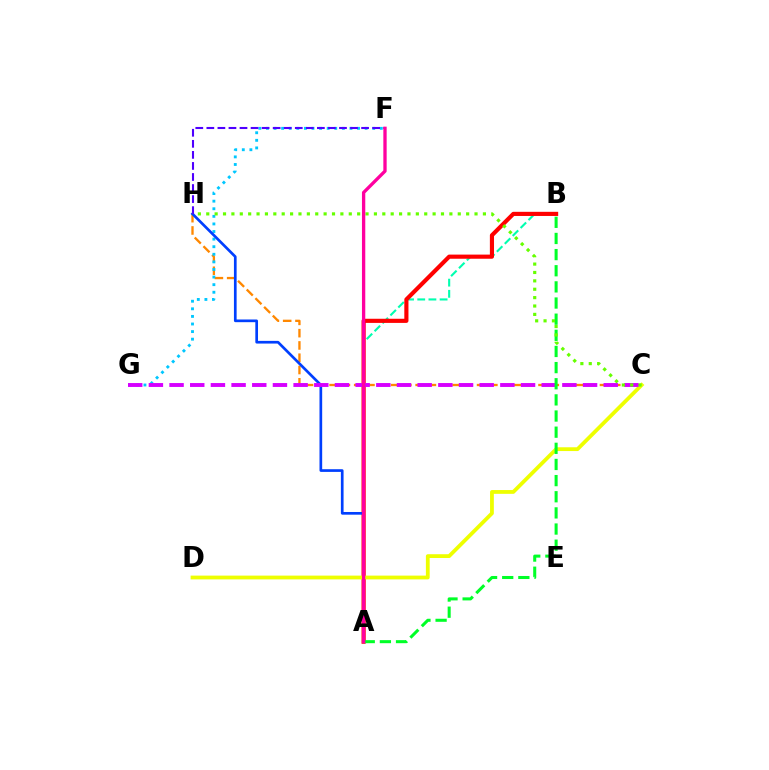{('A', 'B'): [{'color': '#00ffaf', 'line_style': 'dashed', 'thickness': 1.52}, {'color': '#ff0000', 'line_style': 'solid', 'thickness': 2.98}, {'color': '#00ff27', 'line_style': 'dashed', 'thickness': 2.19}], ('C', 'H'): [{'color': '#ff8800', 'line_style': 'dashed', 'thickness': 1.67}, {'color': '#66ff00', 'line_style': 'dotted', 'thickness': 2.28}], ('F', 'G'): [{'color': '#00c7ff', 'line_style': 'dotted', 'thickness': 2.06}], ('A', 'H'): [{'color': '#003fff', 'line_style': 'solid', 'thickness': 1.93}], ('C', 'D'): [{'color': '#eeff00', 'line_style': 'solid', 'thickness': 2.73}], ('C', 'G'): [{'color': '#d600ff', 'line_style': 'dashed', 'thickness': 2.81}], ('F', 'H'): [{'color': '#4f00ff', 'line_style': 'dashed', 'thickness': 1.5}], ('A', 'F'): [{'color': '#ff00a0', 'line_style': 'solid', 'thickness': 2.39}]}